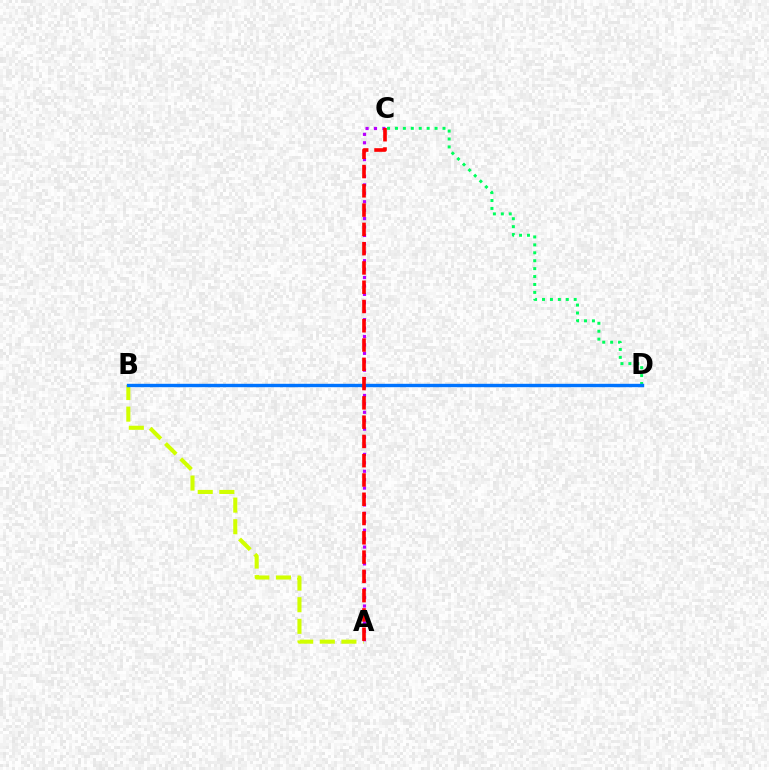{('A', 'B'): [{'color': '#d1ff00', 'line_style': 'dashed', 'thickness': 2.94}], ('A', 'C'): [{'color': '#b900ff', 'line_style': 'dotted', 'thickness': 2.29}, {'color': '#ff0000', 'line_style': 'dashed', 'thickness': 2.62}], ('C', 'D'): [{'color': '#00ff5c', 'line_style': 'dotted', 'thickness': 2.15}], ('B', 'D'): [{'color': '#0074ff', 'line_style': 'solid', 'thickness': 2.44}]}